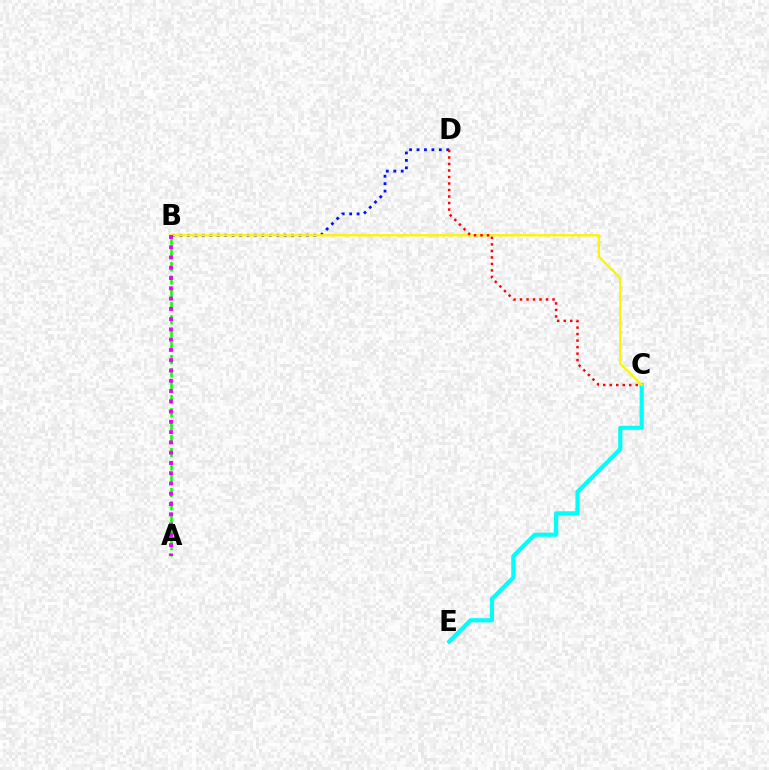{('B', 'D'): [{'color': '#0010ff', 'line_style': 'dotted', 'thickness': 2.02}], ('C', 'E'): [{'color': '#00fff6', 'line_style': 'solid', 'thickness': 3.0}], ('B', 'C'): [{'color': '#fcf500', 'line_style': 'solid', 'thickness': 1.67}], ('C', 'D'): [{'color': '#ff0000', 'line_style': 'dotted', 'thickness': 1.77}], ('A', 'B'): [{'color': '#08ff00', 'line_style': 'dashed', 'thickness': 1.8}, {'color': '#ee00ff', 'line_style': 'dotted', 'thickness': 2.79}]}